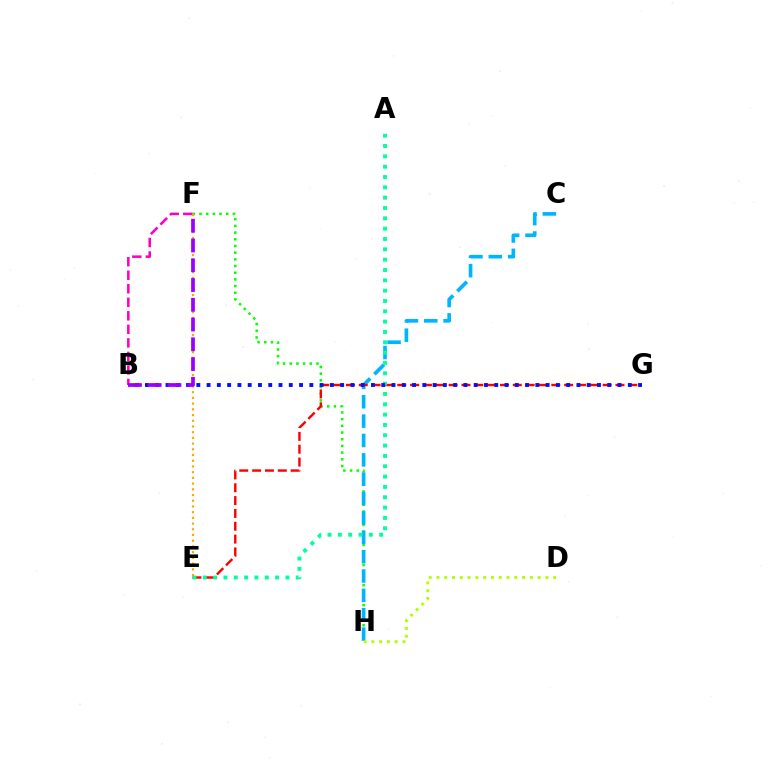{('F', 'H'): [{'color': '#08ff00', 'line_style': 'dotted', 'thickness': 1.82}], ('C', 'H'): [{'color': '#00b5ff', 'line_style': 'dashed', 'thickness': 2.63}], ('E', 'G'): [{'color': '#ff0000', 'line_style': 'dashed', 'thickness': 1.74}], ('A', 'E'): [{'color': '#00ff9d', 'line_style': 'dotted', 'thickness': 2.81}], ('B', 'F'): [{'color': '#ff00bd', 'line_style': 'dashed', 'thickness': 1.84}, {'color': '#9b00ff', 'line_style': 'dashed', 'thickness': 2.68}], ('E', 'F'): [{'color': '#ffa500', 'line_style': 'dotted', 'thickness': 1.55}], ('B', 'G'): [{'color': '#0010ff', 'line_style': 'dotted', 'thickness': 2.79}], ('D', 'H'): [{'color': '#b3ff00', 'line_style': 'dotted', 'thickness': 2.11}]}